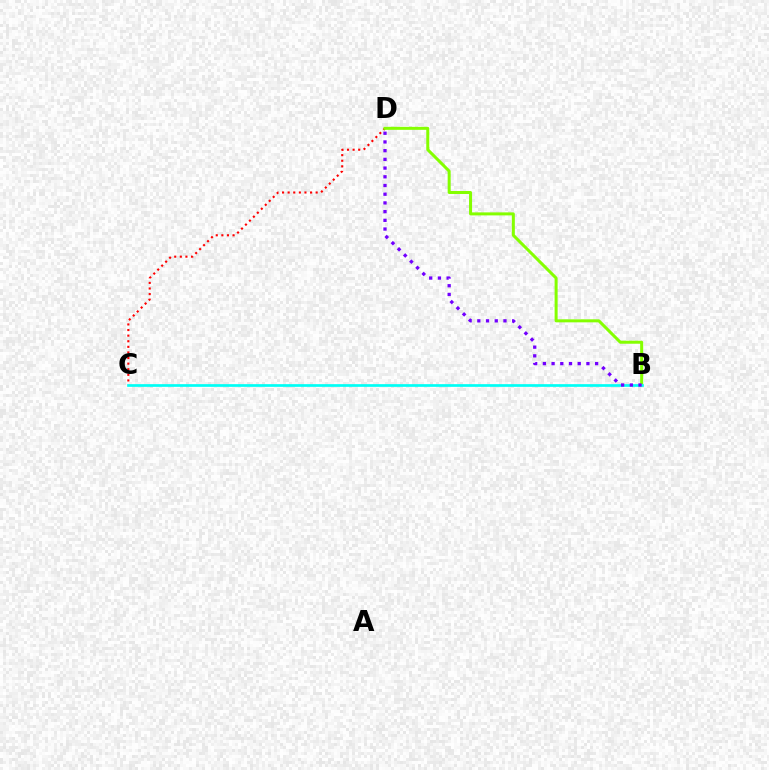{('C', 'D'): [{'color': '#ff0000', 'line_style': 'dotted', 'thickness': 1.52}], ('B', 'D'): [{'color': '#84ff00', 'line_style': 'solid', 'thickness': 2.17}, {'color': '#7200ff', 'line_style': 'dotted', 'thickness': 2.37}], ('B', 'C'): [{'color': '#00fff6', 'line_style': 'solid', 'thickness': 1.94}]}